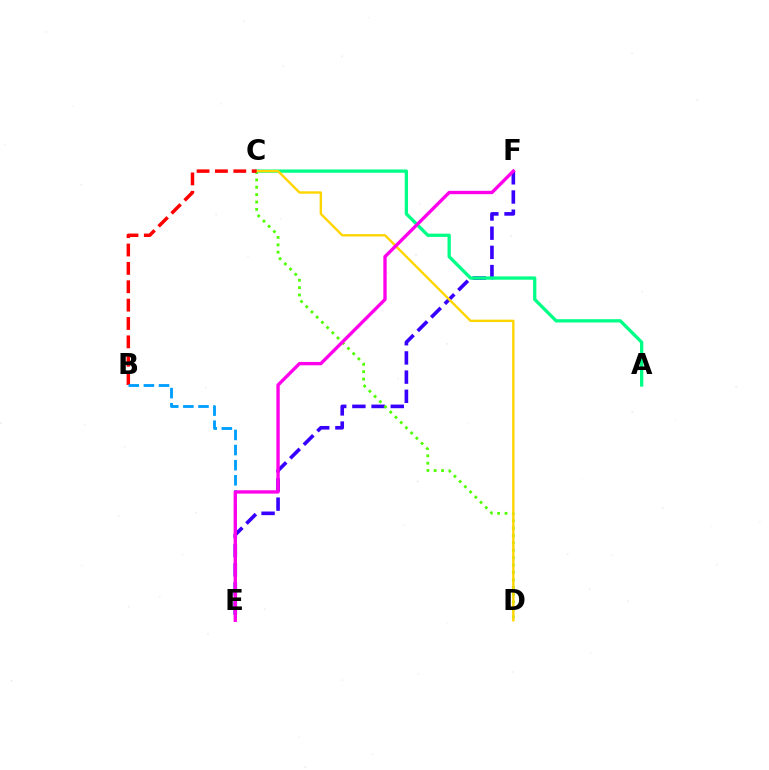{('E', 'F'): [{'color': '#3700ff', 'line_style': 'dashed', 'thickness': 2.61}, {'color': '#ff00ed', 'line_style': 'solid', 'thickness': 2.41}], ('C', 'D'): [{'color': '#4fff00', 'line_style': 'dotted', 'thickness': 2.0}, {'color': '#ffd500', 'line_style': 'solid', 'thickness': 1.71}], ('A', 'C'): [{'color': '#00ff86', 'line_style': 'solid', 'thickness': 2.37}], ('B', 'C'): [{'color': '#ff0000', 'line_style': 'dashed', 'thickness': 2.5}], ('B', 'E'): [{'color': '#009eff', 'line_style': 'dashed', 'thickness': 2.05}]}